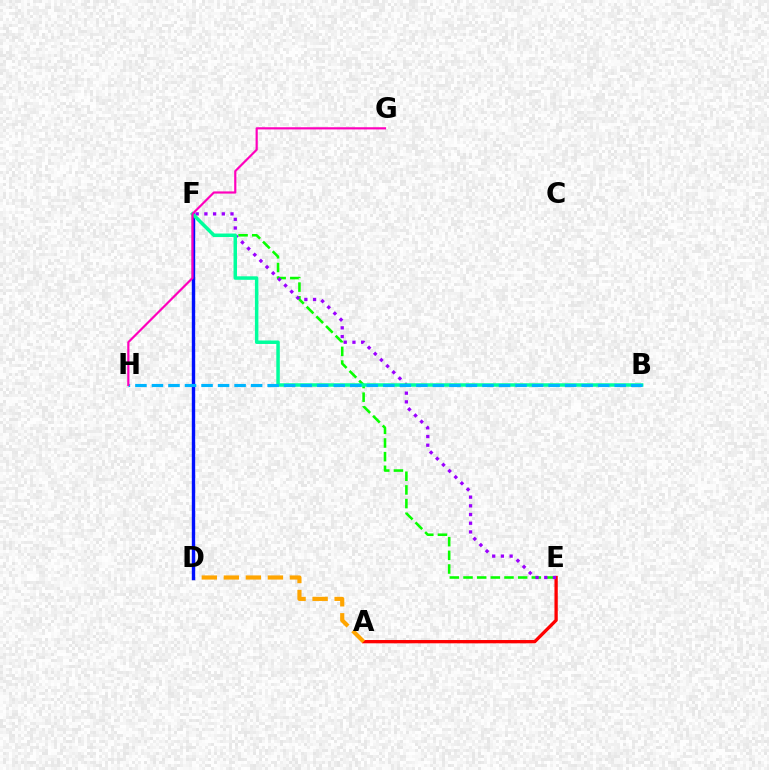{('A', 'E'): [{'color': '#ff0000', 'line_style': 'solid', 'thickness': 2.38}], ('D', 'F'): [{'color': '#b3ff00', 'line_style': 'dotted', 'thickness': 2.06}, {'color': '#0010ff', 'line_style': 'solid', 'thickness': 2.44}], ('A', 'D'): [{'color': '#ffa500', 'line_style': 'dashed', 'thickness': 2.99}], ('E', 'F'): [{'color': '#08ff00', 'line_style': 'dashed', 'thickness': 1.86}, {'color': '#9b00ff', 'line_style': 'dotted', 'thickness': 2.36}], ('B', 'F'): [{'color': '#00ff9d', 'line_style': 'solid', 'thickness': 2.51}], ('B', 'H'): [{'color': '#00b5ff', 'line_style': 'dashed', 'thickness': 2.25}], ('G', 'H'): [{'color': '#ff00bd', 'line_style': 'solid', 'thickness': 1.57}]}